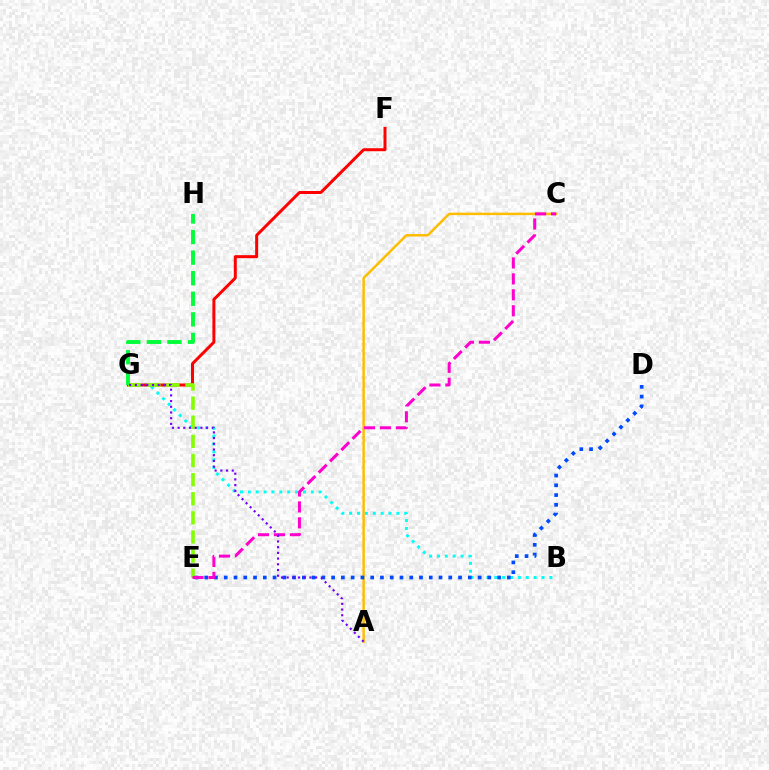{('A', 'C'): [{'color': '#ffbd00', 'line_style': 'solid', 'thickness': 1.79}], ('B', 'G'): [{'color': '#00fff6', 'line_style': 'dotted', 'thickness': 2.14}], ('F', 'G'): [{'color': '#ff0000', 'line_style': 'solid', 'thickness': 2.16}], ('E', 'G'): [{'color': '#84ff00', 'line_style': 'dashed', 'thickness': 2.6}], ('G', 'H'): [{'color': '#00ff39', 'line_style': 'dashed', 'thickness': 2.8}], ('D', 'E'): [{'color': '#004bff', 'line_style': 'dotted', 'thickness': 2.65}], ('C', 'E'): [{'color': '#ff00cf', 'line_style': 'dashed', 'thickness': 2.17}], ('A', 'G'): [{'color': '#7200ff', 'line_style': 'dotted', 'thickness': 1.55}]}